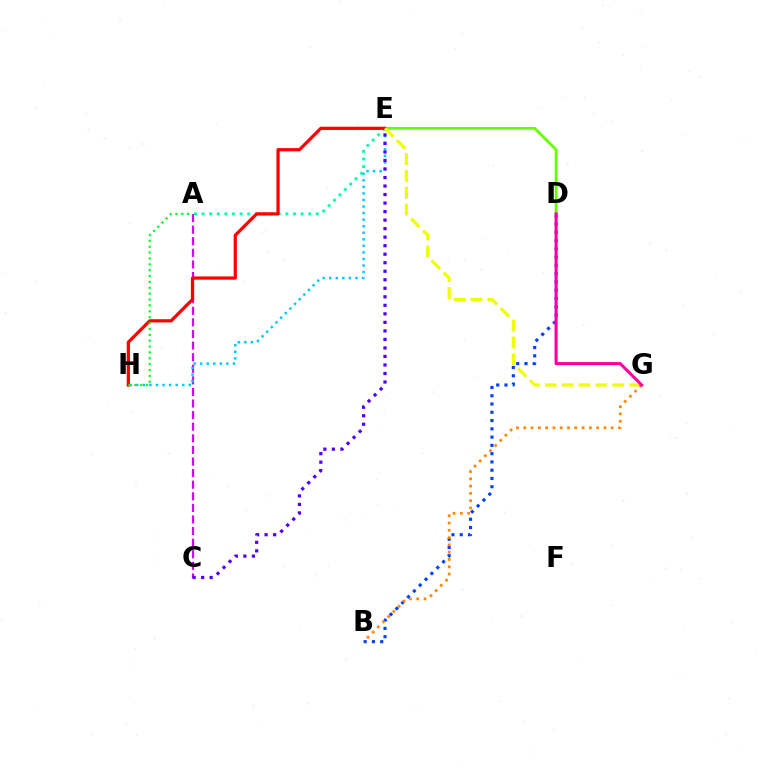{('A', 'C'): [{'color': '#d600ff', 'line_style': 'dashed', 'thickness': 1.57}], ('B', 'D'): [{'color': '#003fff', 'line_style': 'dotted', 'thickness': 2.25}], ('A', 'E'): [{'color': '#00ffaf', 'line_style': 'dotted', 'thickness': 2.07}], ('E', 'H'): [{'color': '#00c7ff', 'line_style': 'dotted', 'thickness': 1.78}, {'color': '#ff0000', 'line_style': 'solid', 'thickness': 2.32}], ('D', 'E'): [{'color': '#66ff00', 'line_style': 'solid', 'thickness': 1.99}], ('C', 'E'): [{'color': '#4f00ff', 'line_style': 'dotted', 'thickness': 2.31}], ('E', 'G'): [{'color': '#eeff00', 'line_style': 'dashed', 'thickness': 2.29}], ('B', 'G'): [{'color': '#ff8800', 'line_style': 'dotted', 'thickness': 1.98}], ('D', 'G'): [{'color': '#ff00a0', 'line_style': 'solid', 'thickness': 2.22}], ('A', 'H'): [{'color': '#00ff27', 'line_style': 'dotted', 'thickness': 1.6}]}